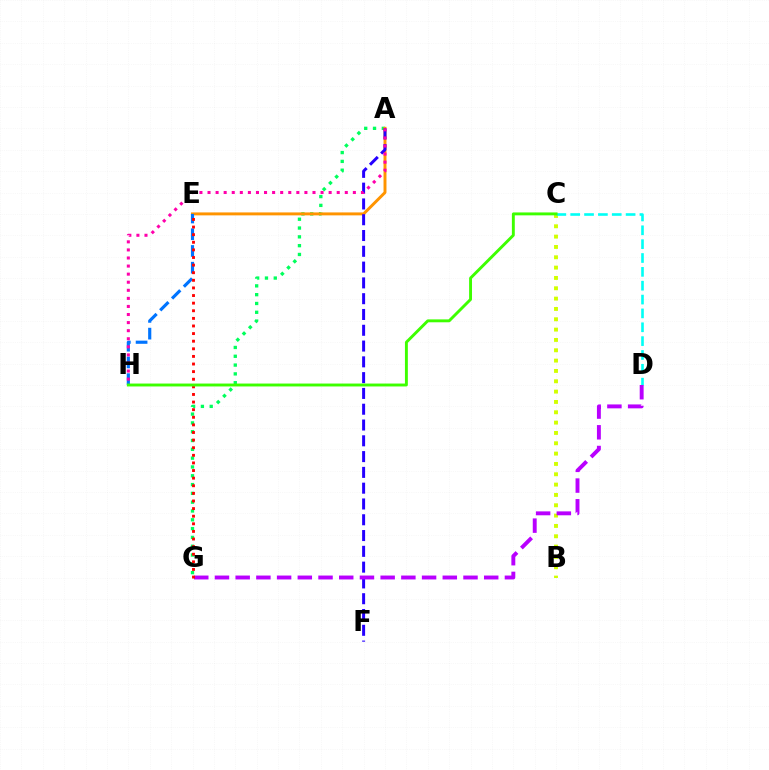{('A', 'G'): [{'color': '#00ff5c', 'line_style': 'dotted', 'thickness': 2.39}], ('B', 'C'): [{'color': '#d1ff00', 'line_style': 'dotted', 'thickness': 2.81}], ('C', 'D'): [{'color': '#00fff6', 'line_style': 'dashed', 'thickness': 1.88}], ('A', 'E'): [{'color': '#ff9400', 'line_style': 'solid', 'thickness': 2.12}], ('E', 'H'): [{'color': '#0074ff', 'line_style': 'dashed', 'thickness': 2.27}], ('A', 'F'): [{'color': '#2500ff', 'line_style': 'dashed', 'thickness': 2.15}], ('A', 'H'): [{'color': '#ff00ac', 'line_style': 'dotted', 'thickness': 2.19}], ('D', 'G'): [{'color': '#b900ff', 'line_style': 'dashed', 'thickness': 2.81}], ('E', 'G'): [{'color': '#ff0000', 'line_style': 'dotted', 'thickness': 2.07}], ('C', 'H'): [{'color': '#3dff00', 'line_style': 'solid', 'thickness': 2.09}]}